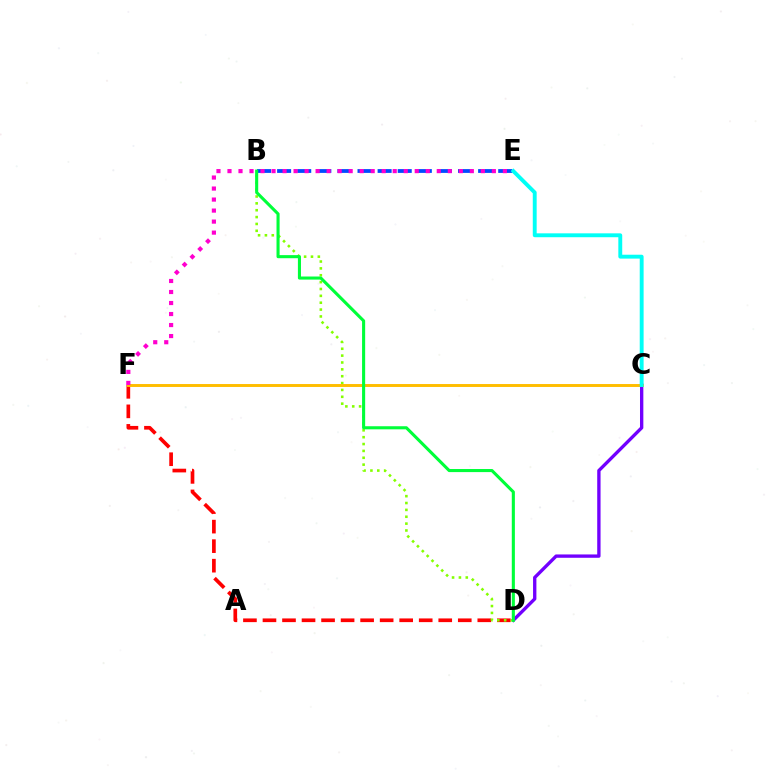{('D', 'F'): [{'color': '#ff0000', 'line_style': 'dashed', 'thickness': 2.65}], ('C', 'D'): [{'color': '#7200ff', 'line_style': 'solid', 'thickness': 2.41}], ('B', 'D'): [{'color': '#84ff00', 'line_style': 'dotted', 'thickness': 1.86}, {'color': '#00ff39', 'line_style': 'solid', 'thickness': 2.22}], ('C', 'F'): [{'color': '#ffbd00', 'line_style': 'solid', 'thickness': 2.11}], ('B', 'E'): [{'color': '#004bff', 'line_style': 'dashed', 'thickness': 2.73}], ('C', 'E'): [{'color': '#00fff6', 'line_style': 'solid', 'thickness': 2.8}], ('E', 'F'): [{'color': '#ff00cf', 'line_style': 'dotted', 'thickness': 2.99}]}